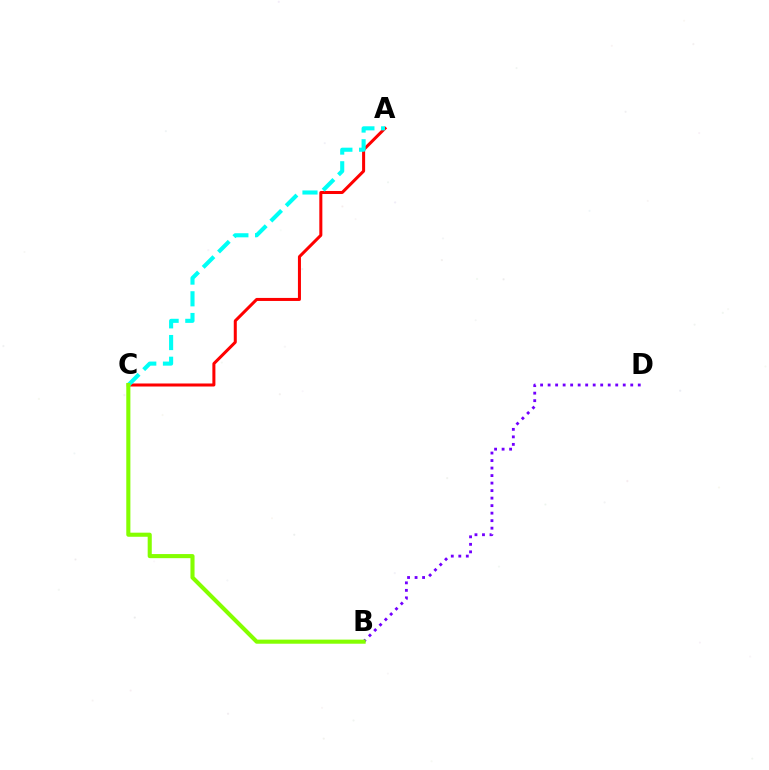{('B', 'D'): [{'color': '#7200ff', 'line_style': 'dotted', 'thickness': 2.04}], ('A', 'C'): [{'color': '#ff0000', 'line_style': 'solid', 'thickness': 2.18}, {'color': '#00fff6', 'line_style': 'dashed', 'thickness': 2.95}], ('B', 'C'): [{'color': '#84ff00', 'line_style': 'solid', 'thickness': 2.95}]}